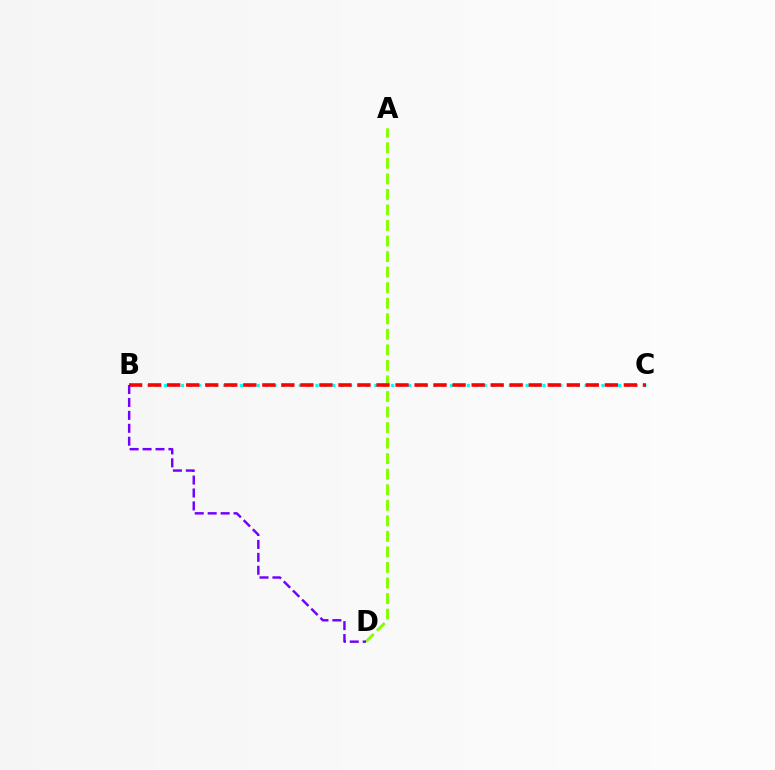{('B', 'C'): [{'color': '#00fff6', 'line_style': 'dotted', 'thickness': 2.28}, {'color': '#ff0000', 'line_style': 'dashed', 'thickness': 2.58}], ('A', 'D'): [{'color': '#84ff00', 'line_style': 'dashed', 'thickness': 2.11}], ('B', 'D'): [{'color': '#7200ff', 'line_style': 'dashed', 'thickness': 1.76}]}